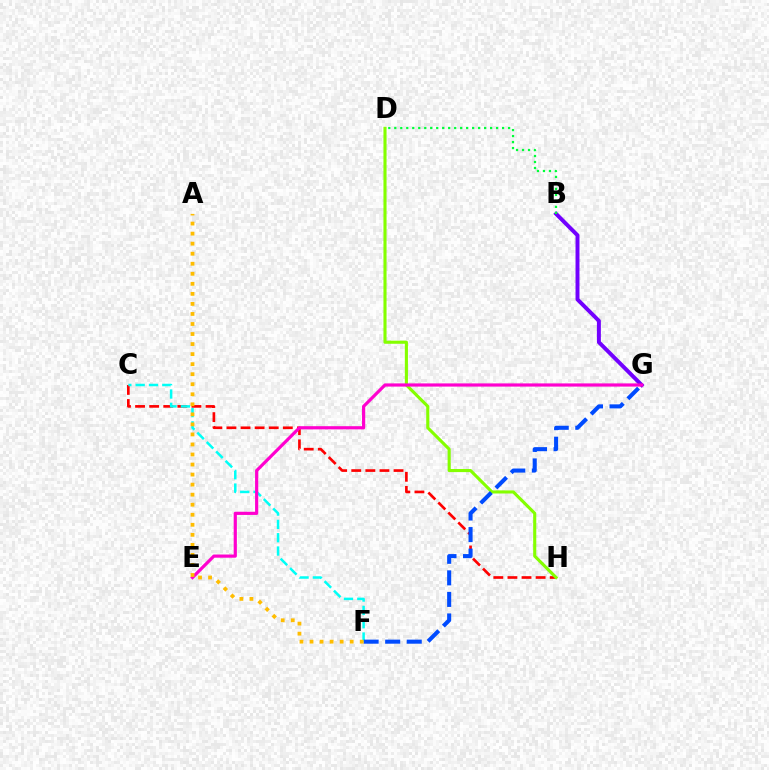{('B', 'G'): [{'color': '#7200ff', 'line_style': 'solid', 'thickness': 2.84}], ('C', 'H'): [{'color': '#ff0000', 'line_style': 'dashed', 'thickness': 1.91}], ('C', 'F'): [{'color': '#00fff6', 'line_style': 'dashed', 'thickness': 1.81}], ('D', 'H'): [{'color': '#84ff00', 'line_style': 'solid', 'thickness': 2.23}], ('E', 'G'): [{'color': '#ff00cf', 'line_style': 'solid', 'thickness': 2.29}], ('B', 'D'): [{'color': '#00ff39', 'line_style': 'dotted', 'thickness': 1.63}], ('F', 'G'): [{'color': '#004bff', 'line_style': 'dashed', 'thickness': 2.93}], ('A', 'F'): [{'color': '#ffbd00', 'line_style': 'dotted', 'thickness': 2.73}]}